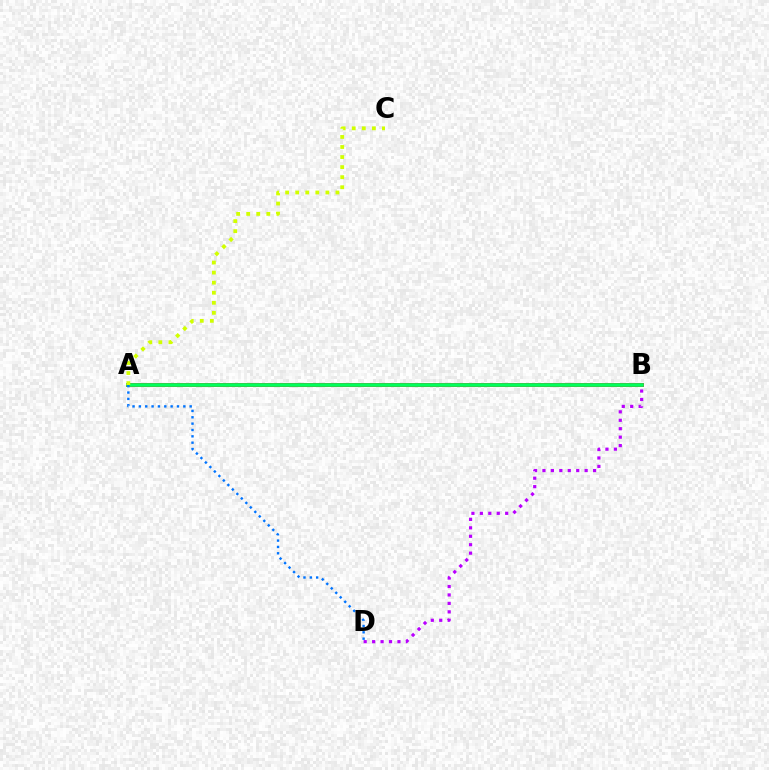{('A', 'B'): [{'color': '#ff0000', 'line_style': 'solid', 'thickness': 2.77}, {'color': '#00ff5c', 'line_style': 'solid', 'thickness': 2.62}], ('B', 'D'): [{'color': '#b900ff', 'line_style': 'dotted', 'thickness': 2.29}], ('A', 'D'): [{'color': '#0074ff', 'line_style': 'dotted', 'thickness': 1.73}], ('A', 'C'): [{'color': '#d1ff00', 'line_style': 'dotted', 'thickness': 2.73}]}